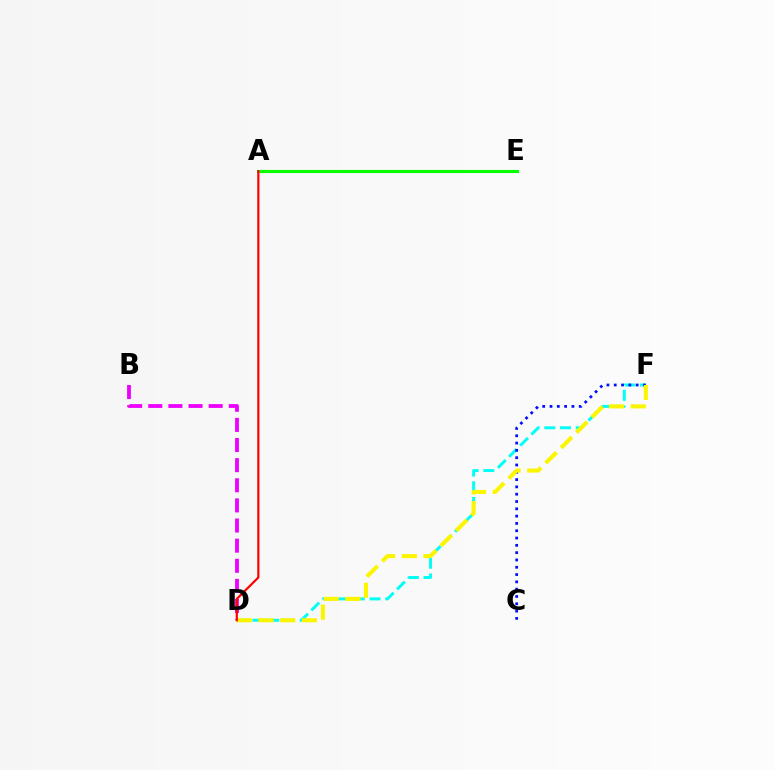{('D', 'F'): [{'color': '#00fff6', 'line_style': 'dashed', 'thickness': 2.14}, {'color': '#fcf500', 'line_style': 'dashed', 'thickness': 2.94}], ('A', 'E'): [{'color': '#08ff00', 'line_style': 'solid', 'thickness': 2.25}], ('B', 'D'): [{'color': '#ee00ff', 'line_style': 'dashed', 'thickness': 2.73}], ('C', 'F'): [{'color': '#0010ff', 'line_style': 'dotted', 'thickness': 1.98}], ('A', 'D'): [{'color': '#ff0000', 'line_style': 'solid', 'thickness': 1.58}]}